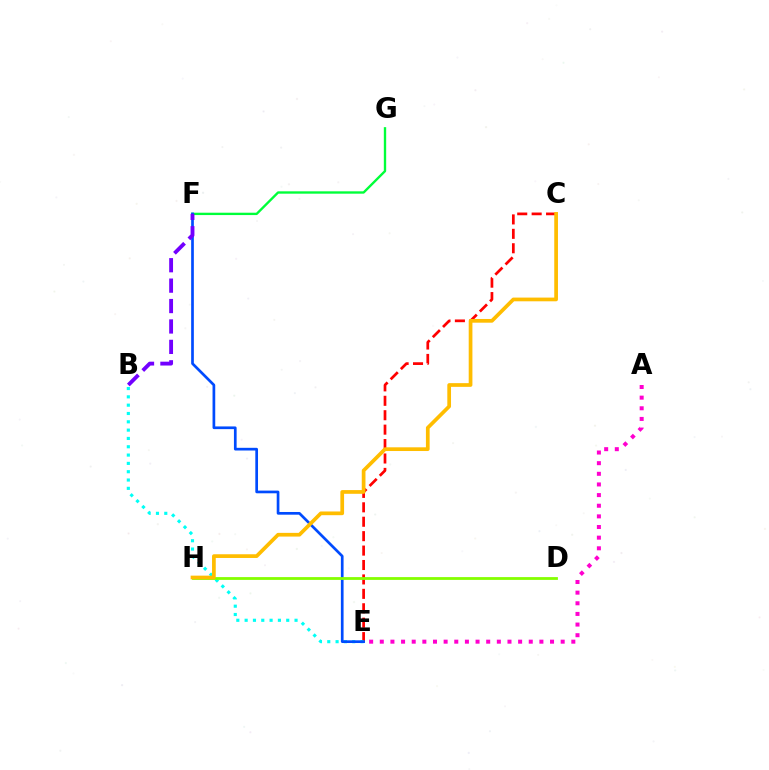{('A', 'E'): [{'color': '#ff00cf', 'line_style': 'dotted', 'thickness': 2.89}], ('F', 'G'): [{'color': '#00ff39', 'line_style': 'solid', 'thickness': 1.7}], ('C', 'E'): [{'color': '#ff0000', 'line_style': 'dashed', 'thickness': 1.96}], ('B', 'E'): [{'color': '#00fff6', 'line_style': 'dotted', 'thickness': 2.26}], ('E', 'F'): [{'color': '#004bff', 'line_style': 'solid', 'thickness': 1.94}], ('D', 'H'): [{'color': '#84ff00', 'line_style': 'solid', 'thickness': 2.02}], ('C', 'H'): [{'color': '#ffbd00', 'line_style': 'solid', 'thickness': 2.67}], ('B', 'F'): [{'color': '#7200ff', 'line_style': 'dashed', 'thickness': 2.77}]}